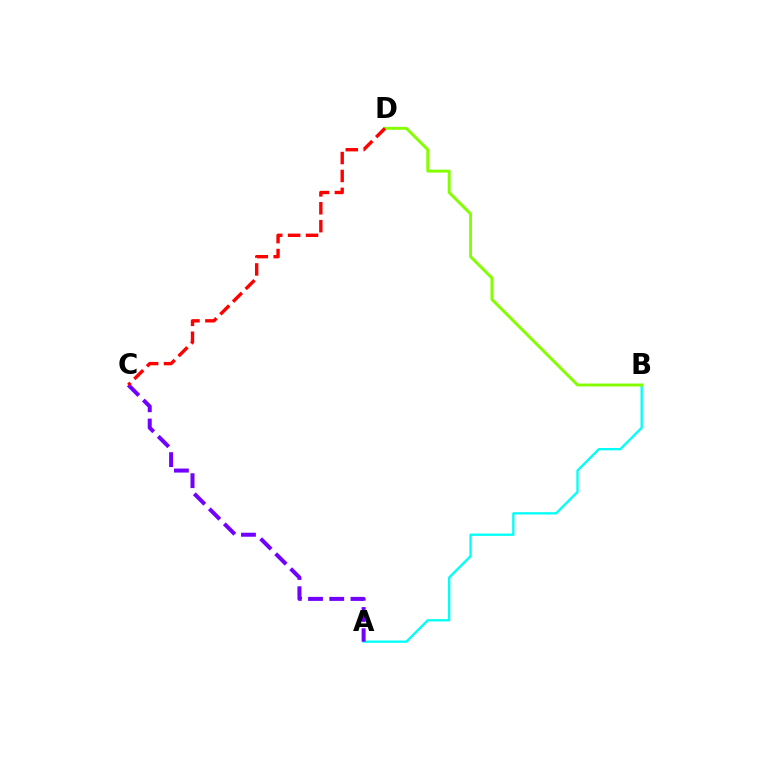{('A', 'B'): [{'color': '#00fff6', 'line_style': 'solid', 'thickness': 1.66}], ('B', 'D'): [{'color': '#84ff00', 'line_style': 'solid', 'thickness': 2.11}], ('A', 'C'): [{'color': '#7200ff', 'line_style': 'dashed', 'thickness': 2.88}], ('C', 'D'): [{'color': '#ff0000', 'line_style': 'dashed', 'thickness': 2.43}]}